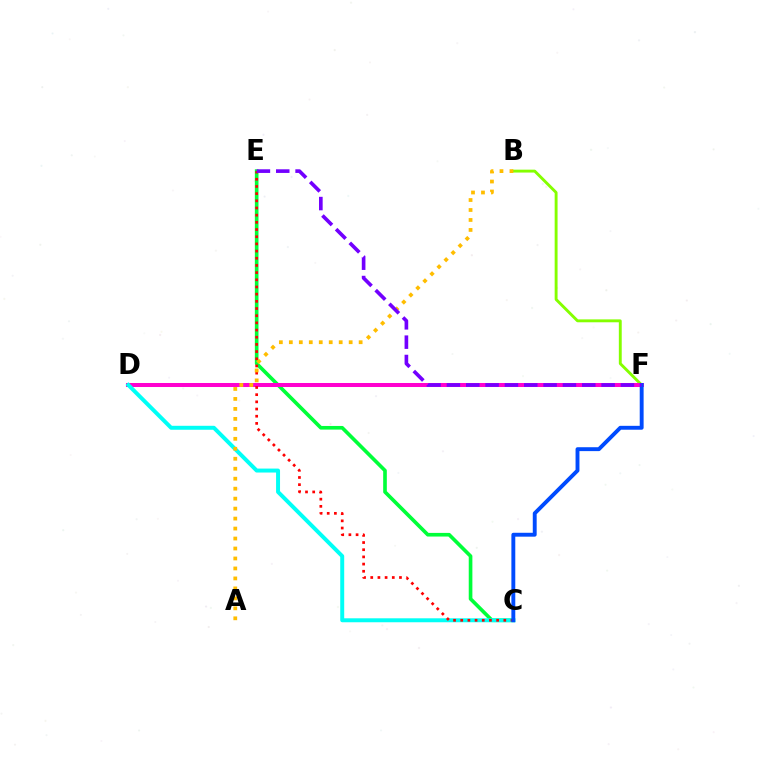{('B', 'F'): [{'color': '#84ff00', 'line_style': 'solid', 'thickness': 2.08}], ('C', 'E'): [{'color': '#00ff39', 'line_style': 'solid', 'thickness': 2.62}, {'color': '#ff0000', 'line_style': 'dotted', 'thickness': 1.95}], ('D', 'F'): [{'color': '#ff00cf', 'line_style': 'solid', 'thickness': 2.89}], ('C', 'D'): [{'color': '#00fff6', 'line_style': 'solid', 'thickness': 2.85}], ('A', 'B'): [{'color': '#ffbd00', 'line_style': 'dotted', 'thickness': 2.71}], ('C', 'F'): [{'color': '#004bff', 'line_style': 'solid', 'thickness': 2.8}], ('E', 'F'): [{'color': '#7200ff', 'line_style': 'dashed', 'thickness': 2.63}]}